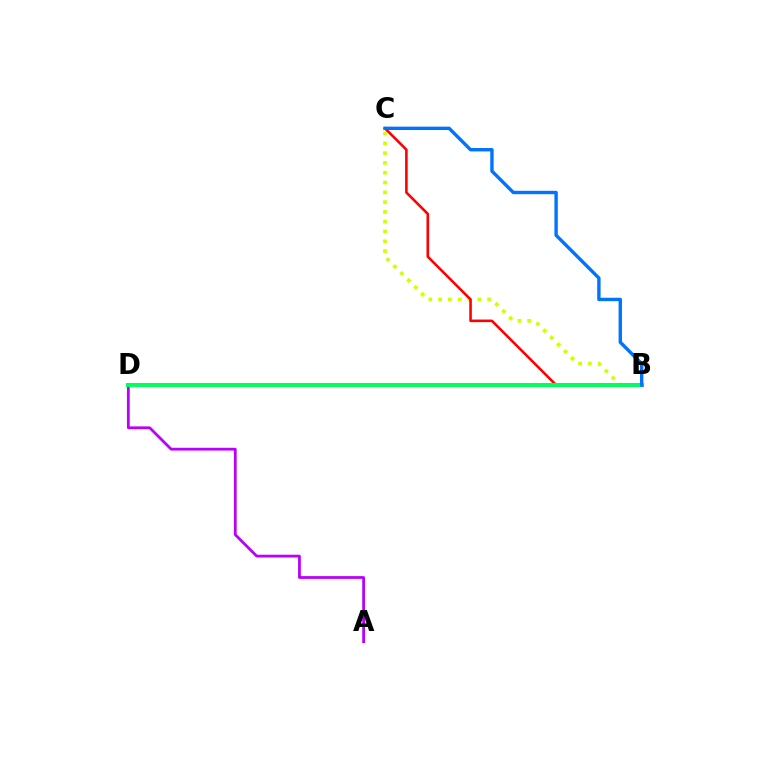{('A', 'D'): [{'color': '#b900ff', 'line_style': 'solid', 'thickness': 2.0}], ('B', 'C'): [{'color': '#d1ff00', 'line_style': 'dotted', 'thickness': 2.66}, {'color': '#ff0000', 'line_style': 'solid', 'thickness': 1.86}, {'color': '#0074ff', 'line_style': 'solid', 'thickness': 2.44}], ('B', 'D'): [{'color': '#00ff5c', 'line_style': 'solid', 'thickness': 2.86}]}